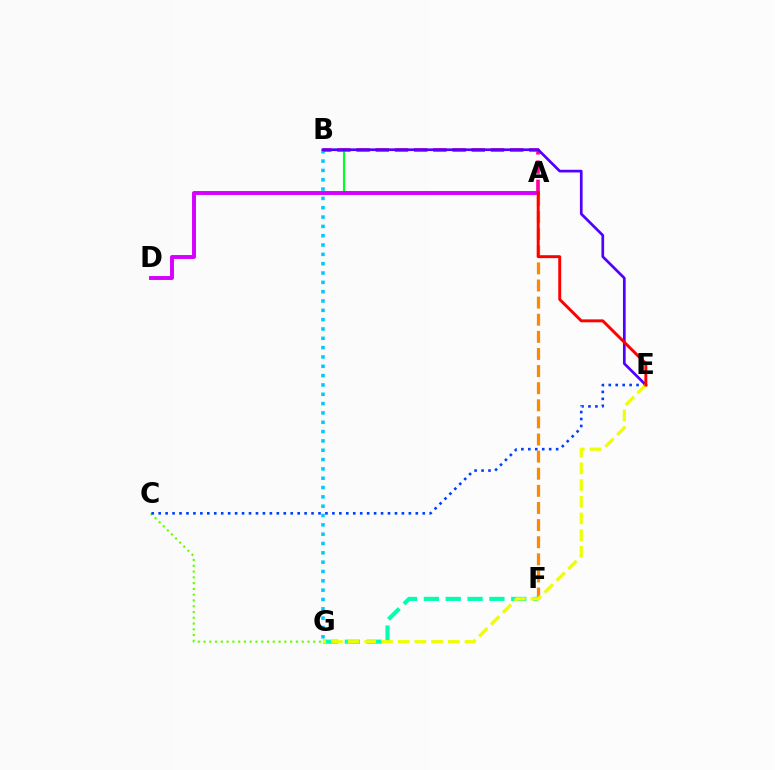{('A', 'B'): [{'color': '#00ff27', 'line_style': 'solid', 'thickness': 1.52}, {'color': '#ff00a0', 'line_style': 'dashed', 'thickness': 2.61}], ('B', 'G'): [{'color': '#00c7ff', 'line_style': 'dotted', 'thickness': 2.53}], ('A', 'F'): [{'color': '#ff8800', 'line_style': 'dashed', 'thickness': 2.32}], ('F', 'G'): [{'color': '#00ffaf', 'line_style': 'dashed', 'thickness': 2.97}], ('B', 'E'): [{'color': '#4f00ff', 'line_style': 'solid', 'thickness': 1.93}], ('C', 'G'): [{'color': '#66ff00', 'line_style': 'dotted', 'thickness': 1.57}], ('C', 'E'): [{'color': '#003fff', 'line_style': 'dotted', 'thickness': 1.89}], ('A', 'D'): [{'color': '#d600ff', 'line_style': 'solid', 'thickness': 2.82}], ('E', 'G'): [{'color': '#eeff00', 'line_style': 'dashed', 'thickness': 2.27}], ('A', 'E'): [{'color': '#ff0000', 'line_style': 'solid', 'thickness': 2.11}]}